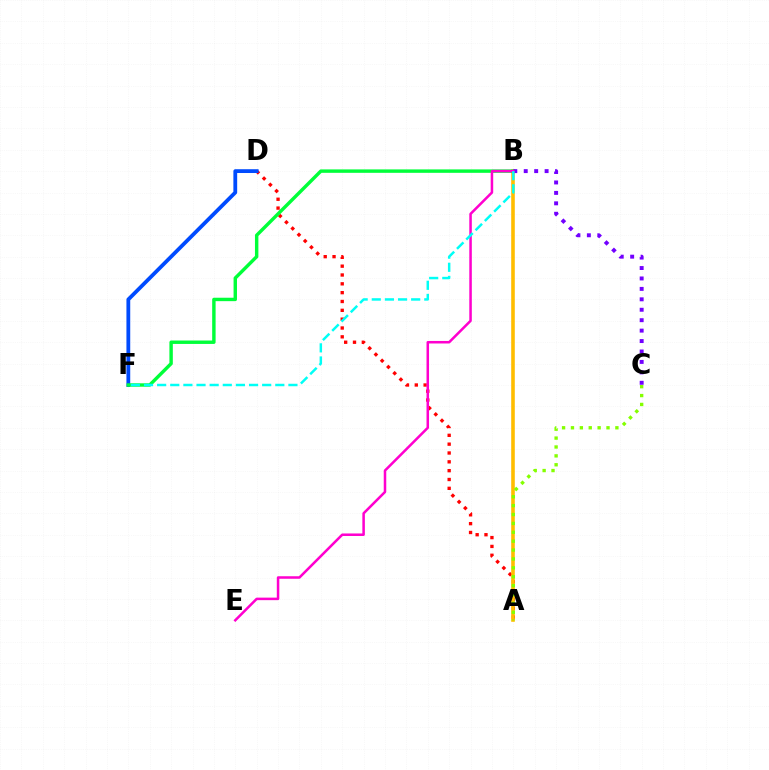{('A', 'D'): [{'color': '#ff0000', 'line_style': 'dotted', 'thickness': 2.4}], ('D', 'F'): [{'color': '#004bff', 'line_style': 'solid', 'thickness': 2.73}], ('A', 'B'): [{'color': '#ffbd00', 'line_style': 'solid', 'thickness': 2.59}], ('B', 'F'): [{'color': '#00ff39', 'line_style': 'solid', 'thickness': 2.46}, {'color': '#00fff6', 'line_style': 'dashed', 'thickness': 1.78}], ('B', 'C'): [{'color': '#7200ff', 'line_style': 'dotted', 'thickness': 2.83}], ('B', 'E'): [{'color': '#ff00cf', 'line_style': 'solid', 'thickness': 1.82}], ('A', 'C'): [{'color': '#84ff00', 'line_style': 'dotted', 'thickness': 2.42}]}